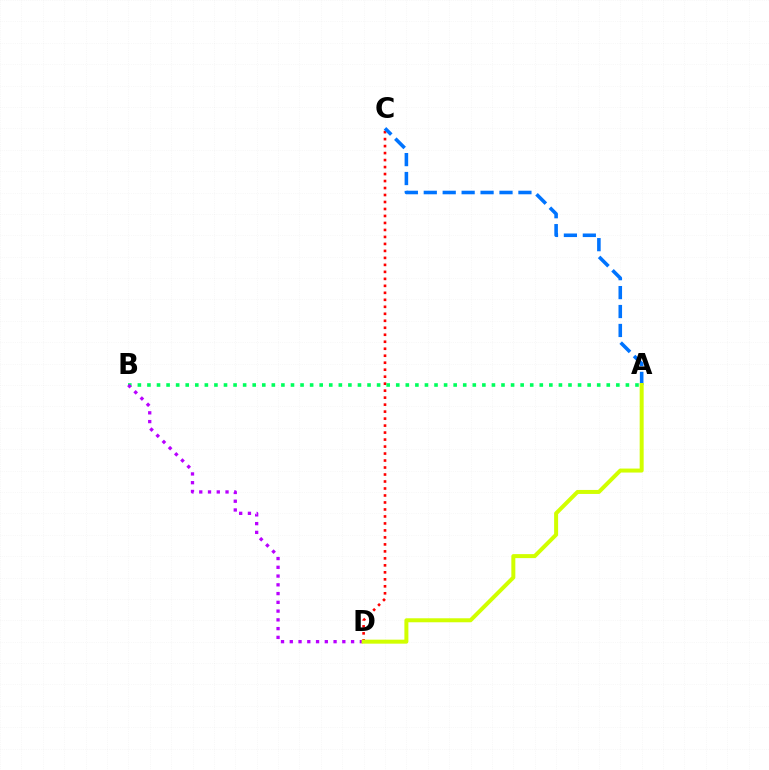{('C', 'D'): [{'color': '#ff0000', 'line_style': 'dotted', 'thickness': 1.9}], ('A', 'C'): [{'color': '#0074ff', 'line_style': 'dashed', 'thickness': 2.57}], ('A', 'B'): [{'color': '#00ff5c', 'line_style': 'dotted', 'thickness': 2.6}], ('B', 'D'): [{'color': '#b900ff', 'line_style': 'dotted', 'thickness': 2.38}], ('A', 'D'): [{'color': '#d1ff00', 'line_style': 'solid', 'thickness': 2.88}]}